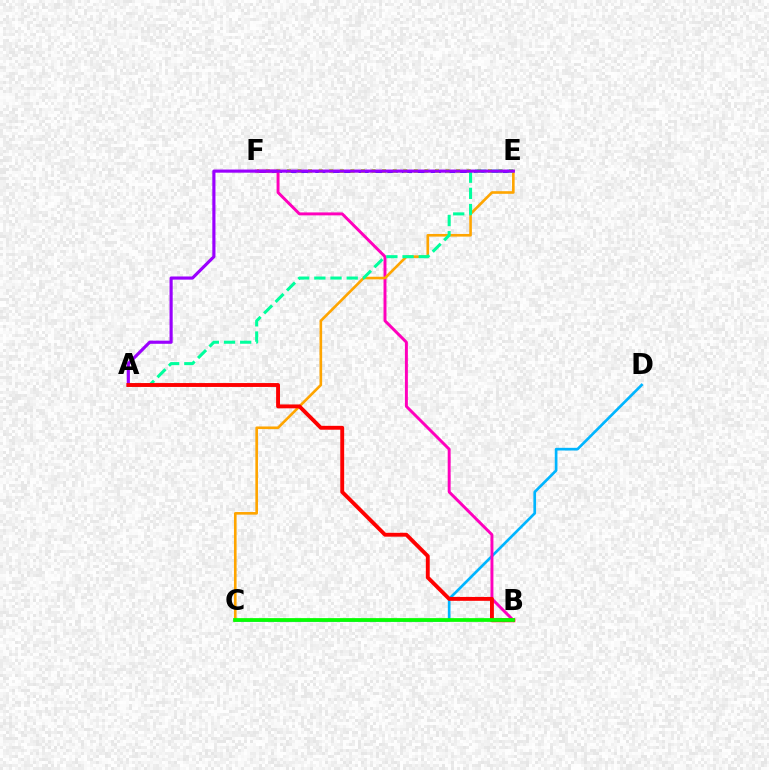{('E', 'F'): [{'color': '#0010ff', 'line_style': 'dashed', 'thickness': 1.96}, {'color': '#b3ff00', 'line_style': 'dotted', 'thickness': 2.87}], ('C', 'D'): [{'color': '#00b5ff', 'line_style': 'solid', 'thickness': 1.93}], ('B', 'F'): [{'color': '#ff00bd', 'line_style': 'solid', 'thickness': 2.12}], ('C', 'E'): [{'color': '#ffa500', 'line_style': 'solid', 'thickness': 1.89}], ('A', 'E'): [{'color': '#00ff9d', 'line_style': 'dashed', 'thickness': 2.2}, {'color': '#9b00ff', 'line_style': 'solid', 'thickness': 2.26}], ('A', 'B'): [{'color': '#ff0000', 'line_style': 'solid', 'thickness': 2.8}], ('B', 'C'): [{'color': '#08ff00', 'line_style': 'solid', 'thickness': 2.69}]}